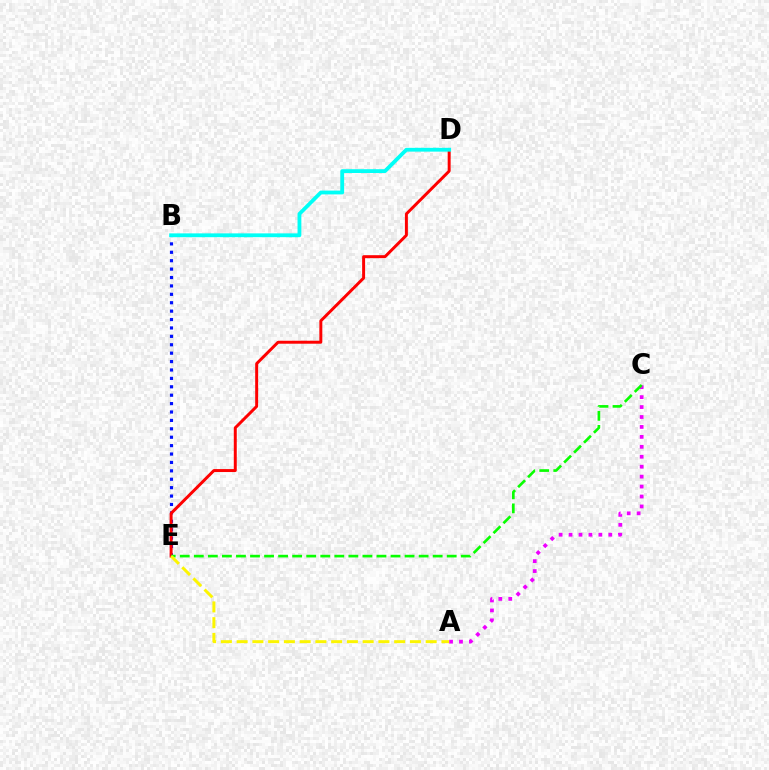{('B', 'E'): [{'color': '#0010ff', 'line_style': 'dotted', 'thickness': 2.28}], ('D', 'E'): [{'color': '#ff0000', 'line_style': 'solid', 'thickness': 2.14}], ('B', 'D'): [{'color': '#00fff6', 'line_style': 'solid', 'thickness': 2.74}], ('A', 'C'): [{'color': '#ee00ff', 'line_style': 'dotted', 'thickness': 2.7}], ('C', 'E'): [{'color': '#08ff00', 'line_style': 'dashed', 'thickness': 1.91}], ('A', 'E'): [{'color': '#fcf500', 'line_style': 'dashed', 'thickness': 2.14}]}